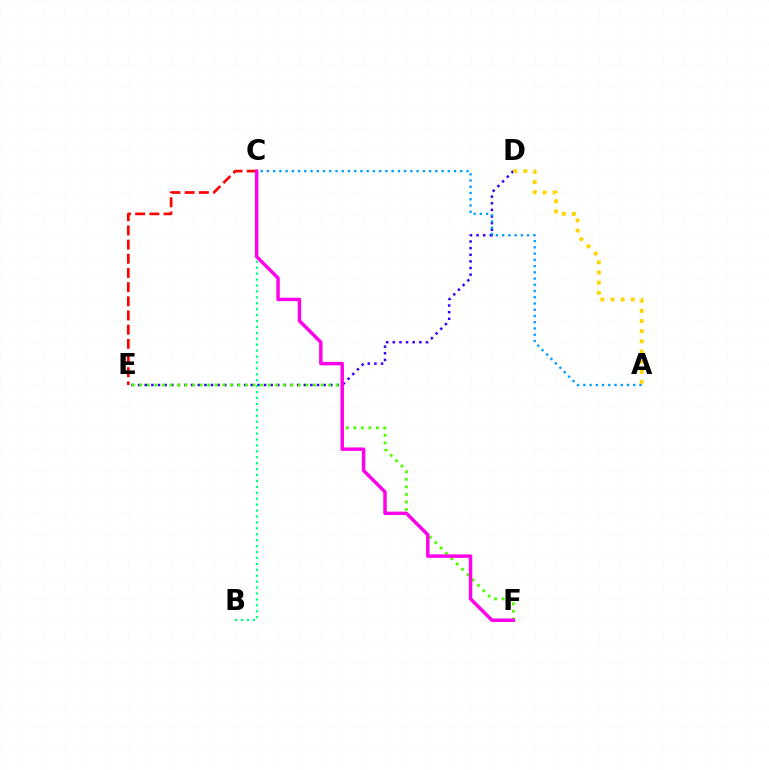{('D', 'E'): [{'color': '#3700ff', 'line_style': 'dotted', 'thickness': 1.8}], ('A', 'C'): [{'color': '#009eff', 'line_style': 'dotted', 'thickness': 1.69}], ('C', 'E'): [{'color': '#ff0000', 'line_style': 'dashed', 'thickness': 1.93}], ('E', 'F'): [{'color': '#4fff00', 'line_style': 'dotted', 'thickness': 2.05}], ('B', 'C'): [{'color': '#00ff86', 'line_style': 'dotted', 'thickness': 1.61}], ('A', 'D'): [{'color': '#ffd500', 'line_style': 'dotted', 'thickness': 2.76}], ('C', 'F'): [{'color': '#ff00ed', 'line_style': 'solid', 'thickness': 2.49}]}